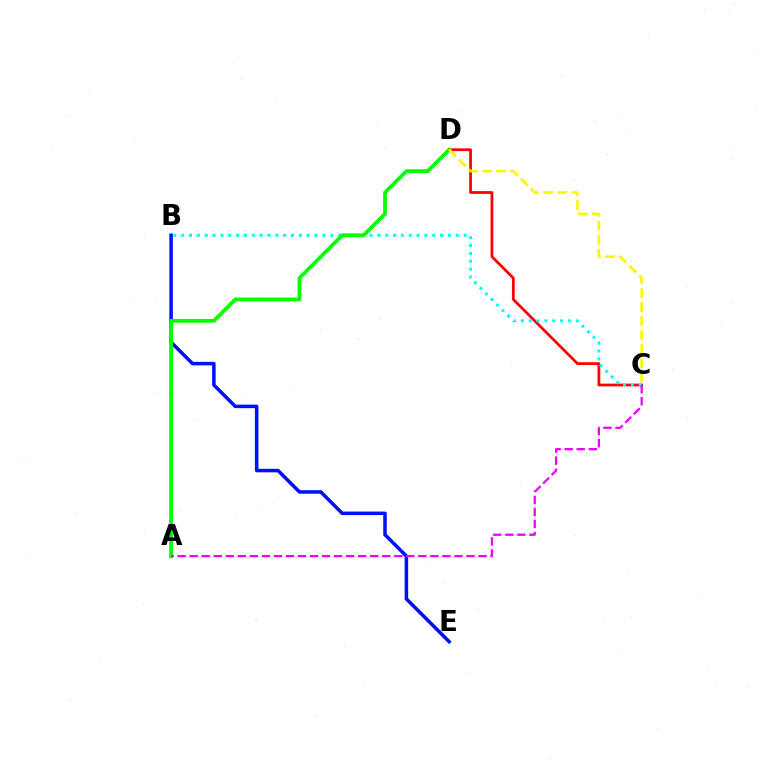{('B', 'E'): [{'color': '#0010ff', 'line_style': 'solid', 'thickness': 2.54}], ('C', 'D'): [{'color': '#ff0000', 'line_style': 'solid', 'thickness': 1.98}, {'color': '#fcf500', 'line_style': 'dashed', 'thickness': 1.9}], ('B', 'C'): [{'color': '#00fff6', 'line_style': 'dotted', 'thickness': 2.13}], ('A', 'D'): [{'color': '#08ff00', 'line_style': 'solid', 'thickness': 2.74}], ('A', 'C'): [{'color': '#ee00ff', 'line_style': 'dashed', 'thickness': 1.64}]}